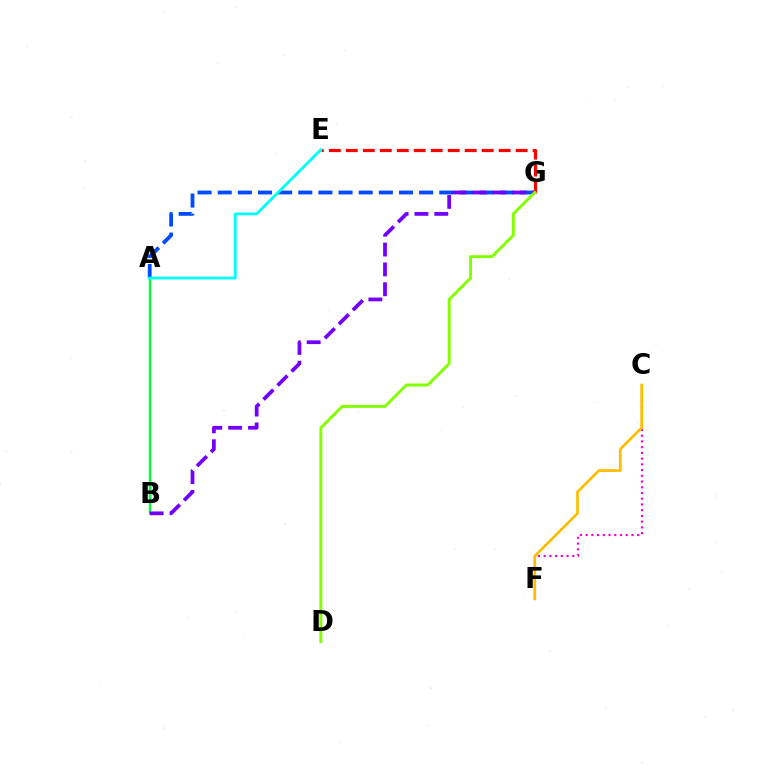{('A', 'B'): [{'color': '#00ff39', 'line_style': 'solid', 'thickness': 1.74}], ('E', 'G'): [{'color': '#ff0000', 'line_style': 'dashed', 'thickness': 2.31}], ('C', 'F'): [{'color': '#ff00cf', 'line_style': 'dotted', 'thickness': 1.56}, {'color': '#ffbd00', 'line_style': 'solid', 'thickness': 1.94}], ('A', 'G'): [{'color': '#004bff', 'line_style': 'dashed', 'thickness': 2.74}], ('B', 'G'): [{'color': '#7200ff', 'line_style': 'dashed', 'thickness': 2.7}], ('D', 'G'): [{'color': '#84ff00', 'line_style': 'solid', 'thickness': 2.11}], ('A', 'E'): [{'color': '#00fff6', 'line_style': 'solid', 'thickness': 2.03}]}